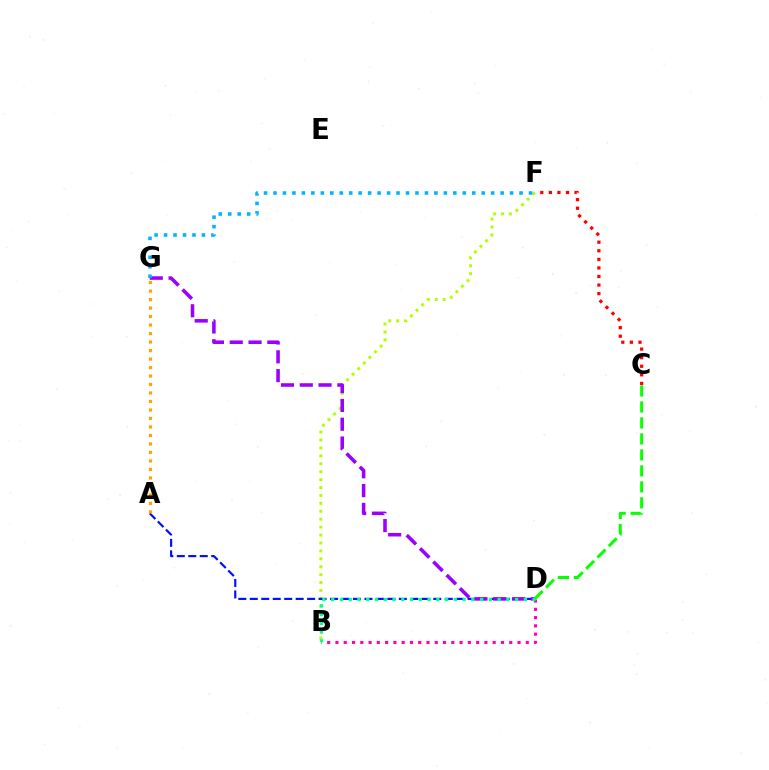{('B', 'F'): [{'color': '#b3ff00', 'line_style': 'dotted', 'thickness': 2.15}], ('A', 'D'): [{'color': '#0010ff', 'line_style': 'dashed', 'thickness': 1.56}], ('D', 'G'): [{'color': '#9b00ff', 'line_style': 'dashed', 'thickness': 2.55}], ('A', 'G'): [{'color': '#ffa500', 'line_style': 'dotted', 'thickness': 2.31}], ('C', 'F'): [{'color': '#ff0000', 'line_style': 'dotted', 'thickness': 2.33}], ('F', 'G'): [{'color': '#00b5ff', 'line_style': 'dotted', 'thickness': 2.57}], ('B', 'D'): [{'color': '#ff00bd', 'line_style': 'dotted', 'thickness': 2.25}, {'color': '#00ff9d', 'line_style': 'dotted', 'thickness': 2.38}], ('C', 'D'): [{'color': '#08ff00', 'line_style': 'dashed', 'thickness': 2.17}]}